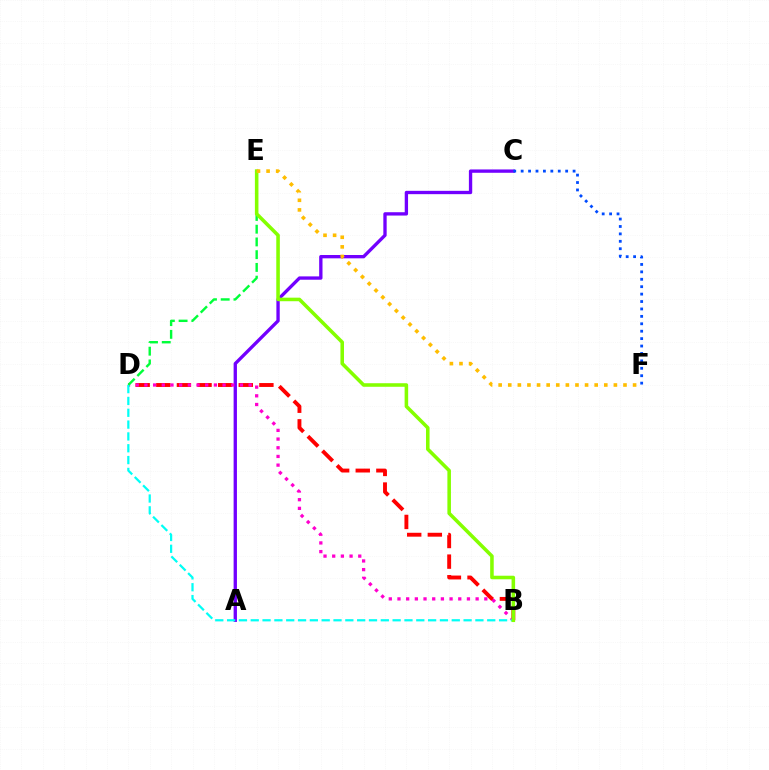{('A', 'C'): [{'color': '#7200ff', 'line_style': 'solid', 'thickness': 2.4}], ('B', 'D'): [{'color': '#ff0000', 'line_style': 'dashed', 'thickness': 2.8}, {'color': '#ff00cf', 'line_style': 'dotted', 'thickness': 2.36}, {'color': '#00fff6', 'line_style': 'dashed', 'thickness': 1.61}], ('C', 'F'): [{'color': '#004bff', 'line_style': 'dotted', 'thickness': 2.02}], ('D', 'E'): [{'color': '#00ff39', 'line_style': 'dashed', 'thickness': 1.73}], ('B', 'E'): [{'color': '#84ff00', 'line_style': 'solid', 'thickness': 2.56}], ('E', 'F'): [{'color': '#ffbd00', 'line_style': 'dotted', 'thickness': 2.61}]}